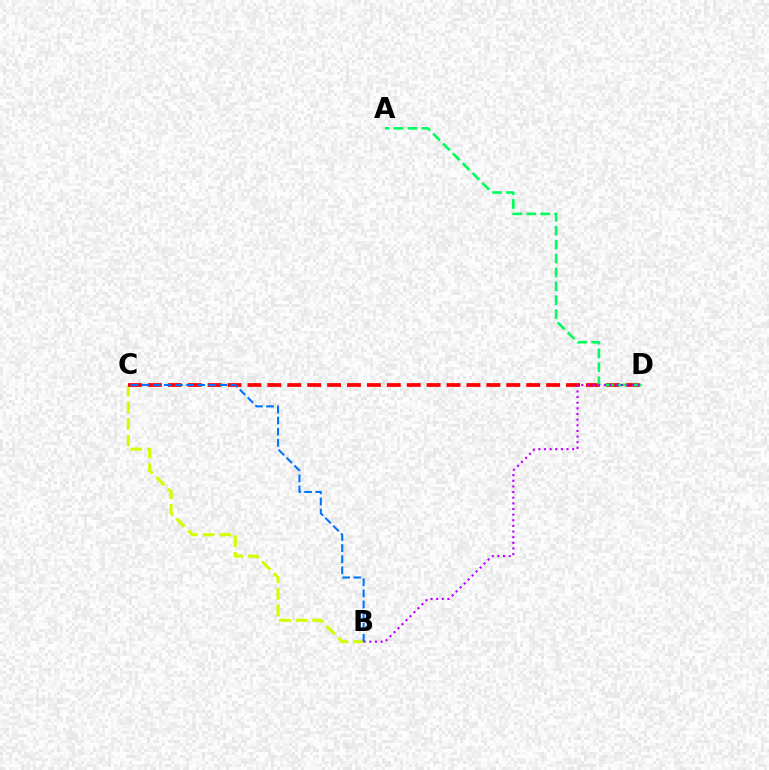{('B', 'C'): [{'color': '#d1ff00', 'line_style': 'dashed', 'thickness': 2.25}, {'color': '#0074ff', 'line_style': 'dashed', 'thickness': 1.51}], ('C', 'D'): [{'color': '#ff0000', 'line_style': 'dashed', 'thickness': 2.71}], ('A', 'D'): [{'color': '#00ff5c', 'line_style': 'dashed', 'thickness': 1.89}], ('B', 'D'): [{'color': '#b900ff', 'line_style': 'dotted', 'thickness': 1.53}]}